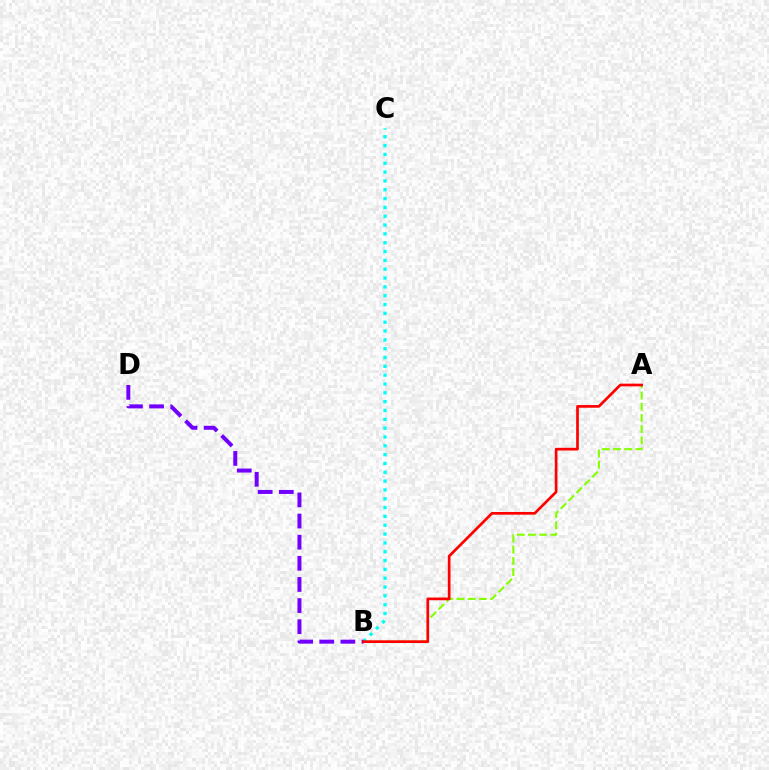{('A', 'B'): [{'color': '#84ff00', 'line_style': 'dashed', 'thickness': 1.52}, {'color': '#ff0000', 'line_style': 'solid', 'thickness': 1.94}], ('B', 'C'): [{'color': '#00fff6', 'line_style': 'dotted', 'thickness': 2.4}], ('B', 'D'): [{'color': '#7200ff', 'line_style': 'dashed', 'thickness': 2.87}]}